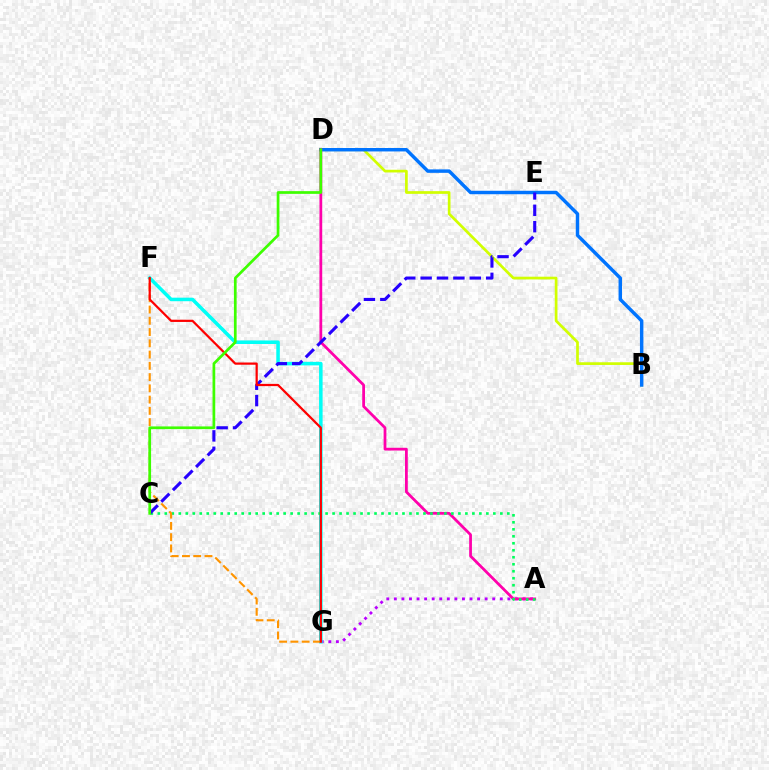{('A', 'G'): [{'color': '#b900ff', 'line_style': 'dotted', 'thickness': 2.06}], ('B', 'D'): [{'color': '#d1ff00', 'line_style': 'solid', 'thickness': 1.95}, {'color': '#0074ff', 'line_style': 'solid', 'thickness': 2.48}], ('F', 'G'): [{'color': '#00fff6', 'line_style': 'solid', 'thickness': 2.54}, {'color': '#ff9400', 'line_style': 'dashed', 'thickness': 1.53}, {'color': '#ff0000', 'line_style': 'solid', 'thickness': 1.6}], ('A', 'D'): [{'color': '#ff00ac', 'line_style': 'solid', 'thickness': 1.99}], ('A', 'C'): [{'color': '#00ff5c', 'line_style': 'dotted', 'thickness': 1.9}], ('C', 'E'): [{'color': '#2500ff', 'line_style': 'dashed', 'thickness': 2.23}], ('C', 'D'): [{'color': '#3dff00', 'line_style': 'solid', 'thickness': 1.95}]}